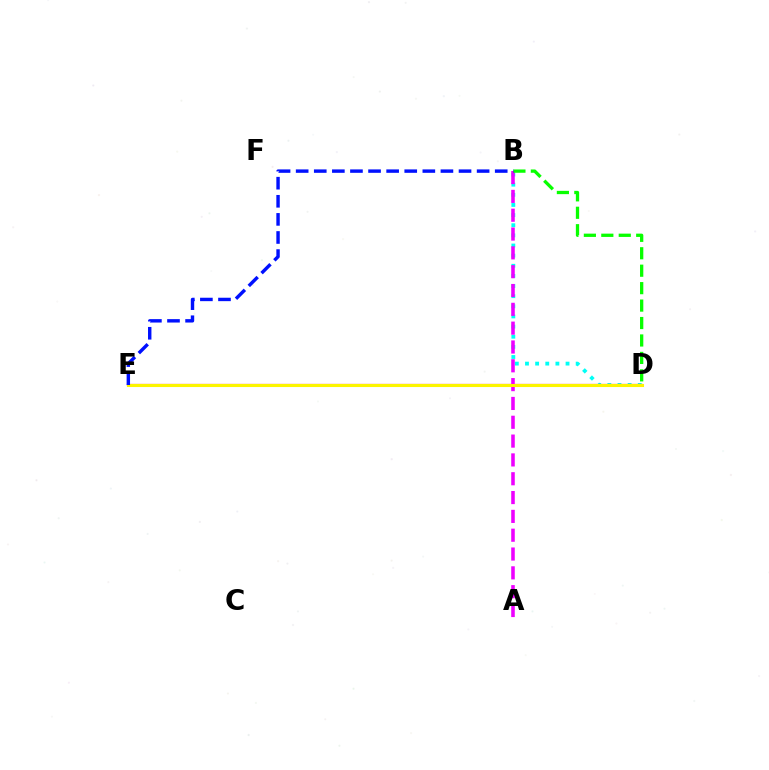{('B', 'D'): [{'color': '#00fff6', 'line_style': 'dotted', 'thickness': 2.75}, {'color': '#08ff00', 'line_style': 'dashed', 'thickness': 2.37}], ('D', 'E'): [{'color': '#ff0000', 'line_style': 'solid', 'thickness': 1.57}, {'color': '#fcf500', 'line_style': 'solid', 'thickness': 2.21}], ('A', 'B'): [{'color': '#ee00ff', 'line_style': 'dashed', 'thickness': 2.56}], ('B', 'E'): [{'color': '#0010ff', 'line_style': 'dashed', 'thickness': 2.46}]}